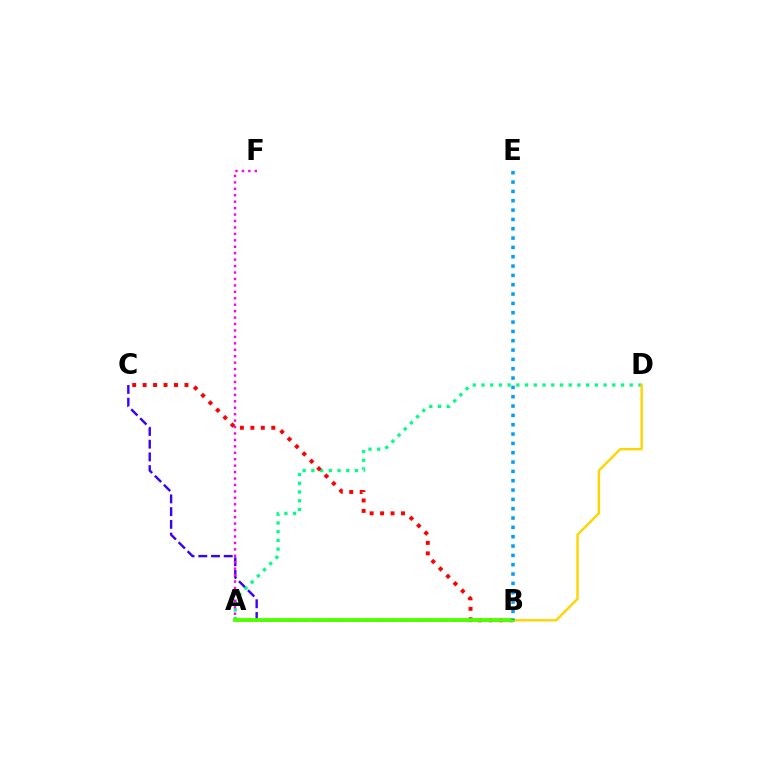{('B', 'C'): [{'color': '#3700ff', 'line_style': 'dashed', 'thickness': 1.73}, {'color': '#ff0000', 'line_style': 'dotted', 'thickness': 2.84}], ('A', 'D'): [{'color': '#00ff86', 'line_style': 'dotted', 'thickness': 2.37}, {'color': '#ffd500', 'line_style': 'solid', 'thickness': 1.73}], ('A', 'F'): [{'color': '#ff00ed', 'line_style': 'dotted', 'thickness': 1.75}], ('A', 'B'): [{'color': '#4fff00', 'line_style': 'solid', 'thickness': 2.74}], ('B', 'E'): [{'color': '#009eff', 'line_style': 'dotted', 'thickness': 2.54}]}